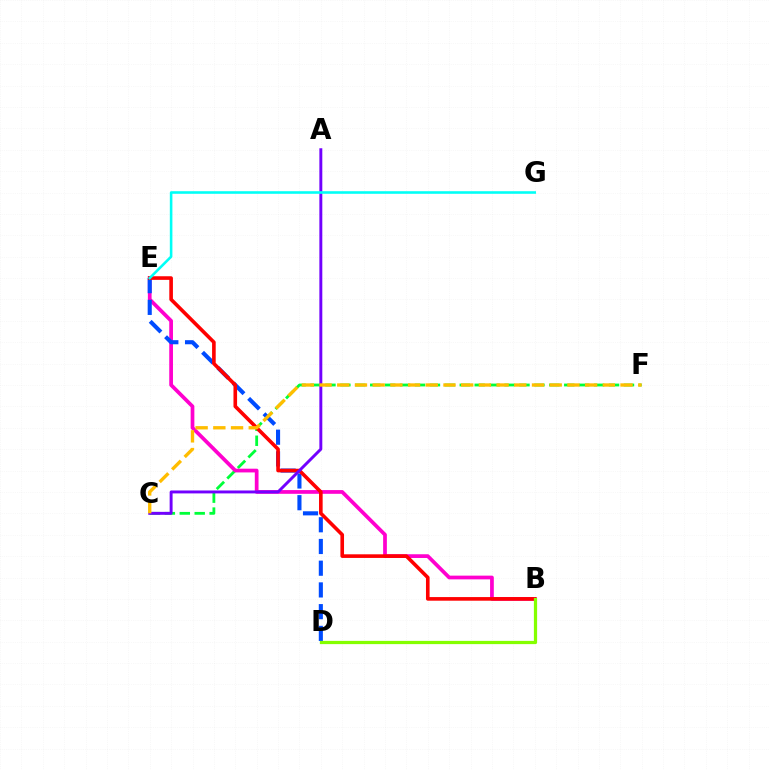{('C', 'F'): [{'color': '#00ff39', 'line_style': 'dashed', 'thickness': 2.03}, {'color': '#ffbd00', 'line_style': 'dashed', 'thickness': 2.41}], ('B', 'E'): [{'color': '#ff00cf', 'line_style': 'solid', 'thickness': 2.68}, {'color': '#ff0000', 'line_style': 'solid', 'thickness': 2.61}], ('D', 'E'): [{'color': '#004bff', 'line_style': 'dashed', 'thickness': 2.95}], ('B', 'D'): [{'color': '#84ff00', 'line_style': 'solid', 'thickness': 2.33}], ('A', 'C'): [{'color': '#7200ff', 'line_style': 'solid', 'thickness': 2.11}], ('E', 'G'): [{'color': '#00fff6', 'line_style': 'solid', 'thickness': 1.86}]}